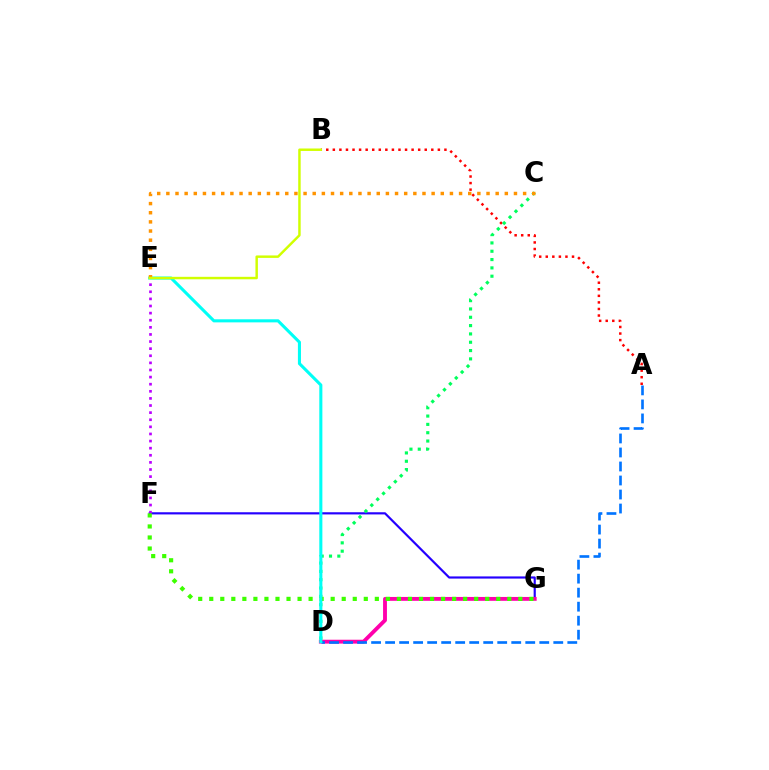{('F', 'G'): [{'color': '#2500ff', 'line_style': 'solid', 'thickness': 1.57}, {'color': '#3dff00', 'line_style': 'dotted', 'thickness': 3.0}], ('A', 'B'): [{'color': '#ff0000', 'line_style': 'dotted', 'thickness': 1.78}], ('E', 'F'): [{'color': '#b900ff', 'line_style': 'dotted', 'thickness': 1.93}], ('D', 'G'): [{'color': '#ff00ac', 'line_style': 'solid', 'thickness': 2.78}], ('C', 'D'): [{'color': '#00ff5c', 'line_style': 'dotted', 'thickness': 2.26}], ('A', 'D'): [{'color': '#0074ff', 'line_style': 'dashed', 'thickness': 1.9}], ('D', 'E'): [{'color': '#00fff6', 'line_style': 'solid', 'thickness': 2.21}], ('C', 'E'): [{'color': '#ff9400', 'line_style': 'dotted', 'thickness': 2.49}], ('B', 'E'): [{'color': '#d1ff00', 'line_style': 'solid', 'thickness': 1.77}]}